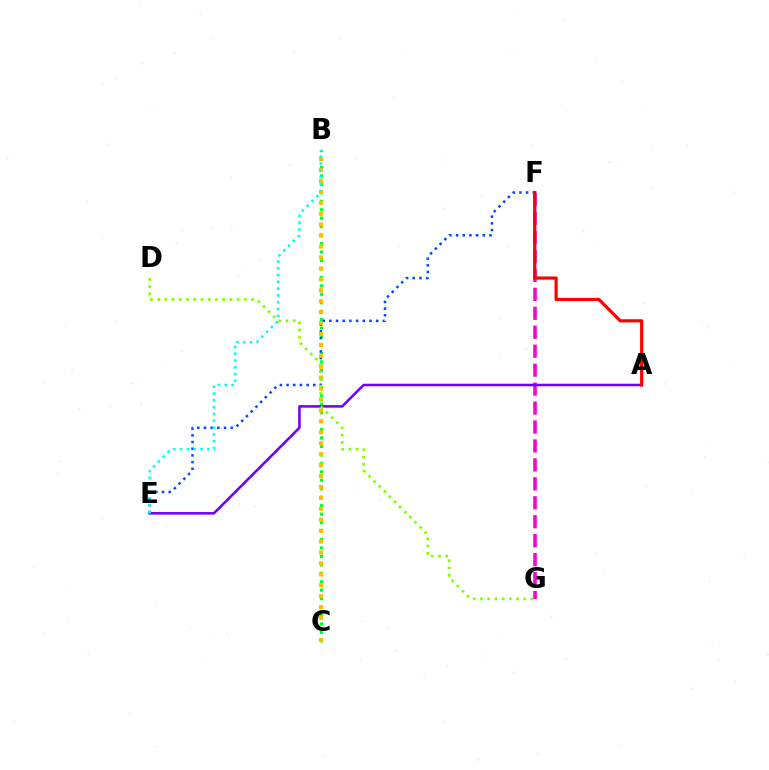{('F', 'G'): [{'color': '#ff00cf', 'line_style': 'dashed', 'thickness': 2.57}], ('B', 'C'): [{'color': '#00ff39', 'line_style': 'dotted', 'thickness': 2.3}, {'color': '#ffbd00', 'line_style': 'dotted', 'thickness': 2.97}], ('A', 'E'): [{'color': '#7200ff', 'line_style': 'solid', 'thickness': 1.85}], ('E', 'F'): [{'color': '#004bff', 'line_style': 'dotted', 'thickness': 1.82}], ('B', 'E'): [{'color': '#00fff6', 'line_style': 'dotted', 'thickness': 1.85}], ('D', 'G'): [{'color': '#84ff00', 'line_style': 'dotted', 'thickness': 1.96}], ('A', 'F'): [{'color': '#ff0000', 'line_style': 'solid', 'thickness': 2.29}]}